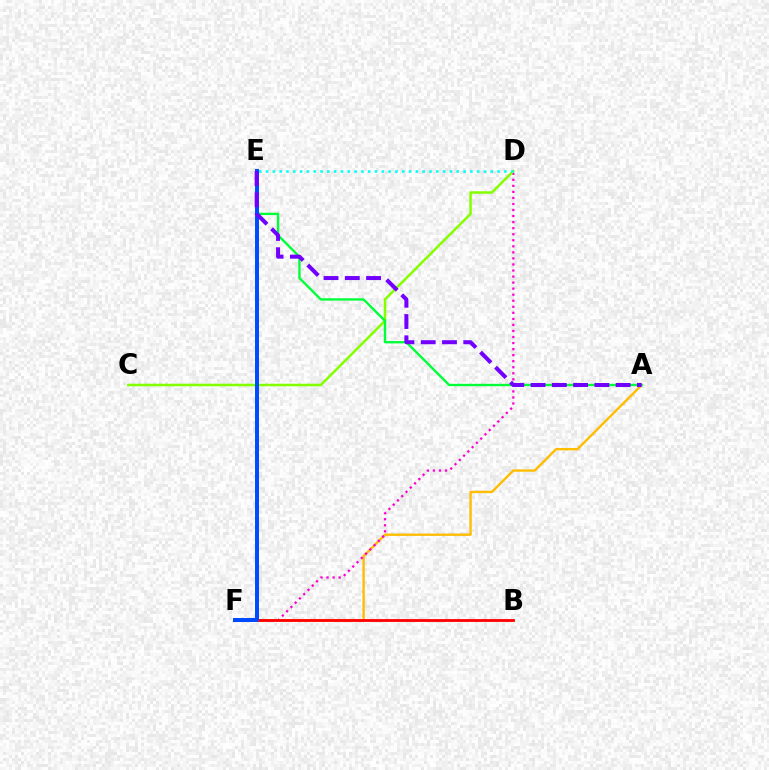{('A', 'F'): [{'color': '#ffbd00', 'line_style': 'solid', 'thickness': 1.71}], ('D', 'F'): [{'color': '#ff00cf', 'line_style': 'dotted', 'thickness': 1.64}], ('B', 'F'): [{'color': '#ff0000', 'line_style': 'solid', 'thickness': 2.02}], ('C', 'D'): [{'color': '#84ff00', 'line_style': 'solid', 'thickness': 1.81}], ('A', 'E'): [{'color': '#00ff39', 'line_style': 'solid', 'thickness': 1.7}, {'color': '#7200ff', 'line_style': 'dashed', 'thickness': 2.89}], ('D', 'E'): [{'color': '#00fff6', 'line_style': 'dotted', 'thickness': 1.85}], ('E', 'F'): [{'color': '#004bff', 'line_style': 'solid', 'thickness': 2.86}]}